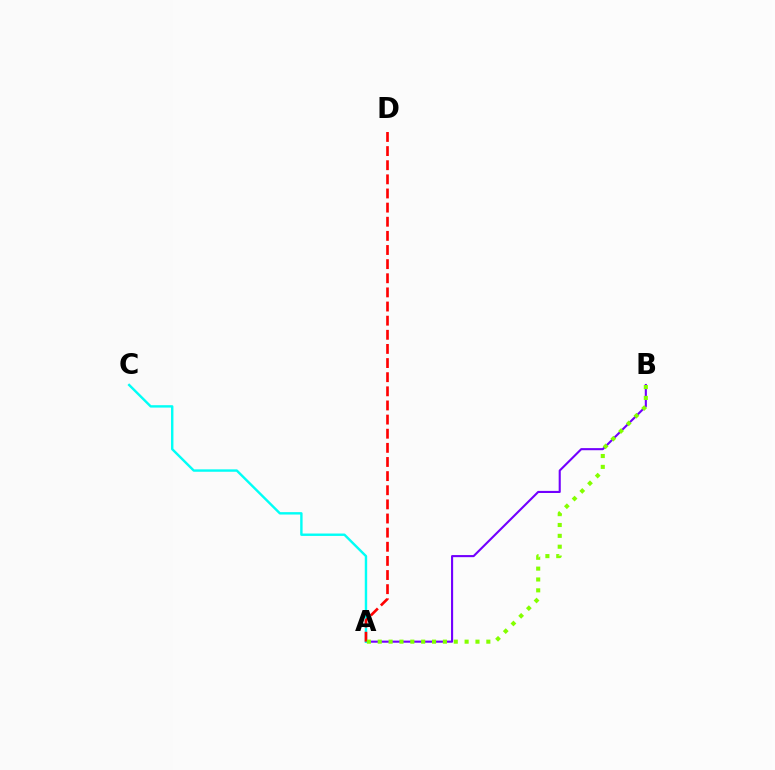{('A', 'B'): [{'color': '#7200ff', 'line_style': 'solid', 'thickness': 1.51}, {'color': '#84ff00', 'line_style': 'dotted', 'thickness': 2.95}], ('A', 'C'): [{'color': '#00fff6', 'line_style': 'solid', 'thickness': 1.73}], ('A', 'D'): [{'color': '#ff0000', 'line_style': 'dashed', 'thickness': 1.92}]}